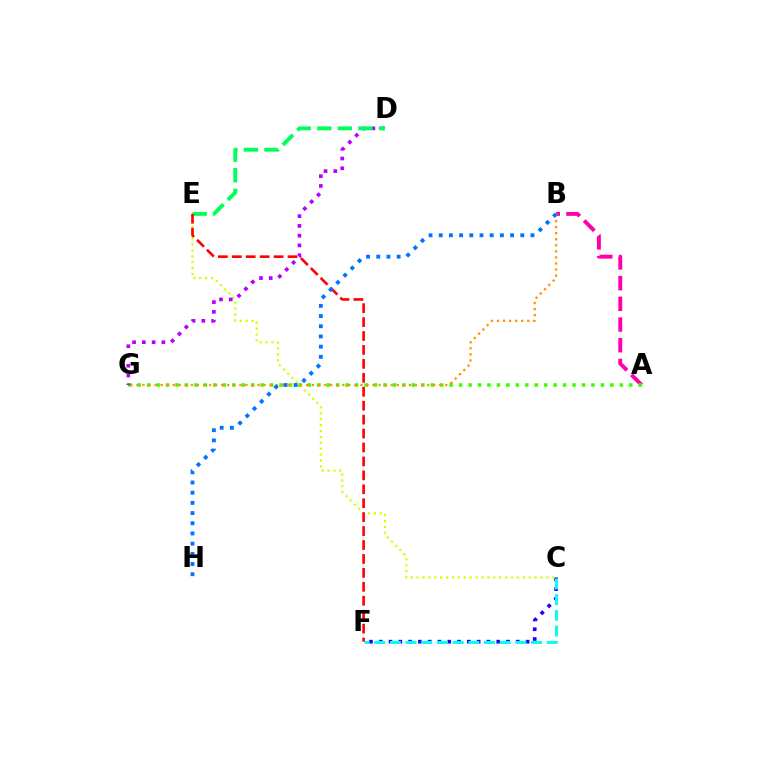{('A', 'B'): [{'color': '#ff00ac', 'line_style': 'dashed', 'thickness': 2.81}], ('C', 'F'): [{'color': '#2500ff', 'line_style': 'dotted', 'thickness': 2.66}, {'color': '#00fff6', 'line_style': 'dashed', 'thickness': 2.13}], ('C', 'E'): [{'color': '#d1ff00', 'line_style': 'dotted', 'thickness': 1.6}], ('A', 'G'): [{'color': '#3dff00', 'line_style': 'dotted', 'thickness': 2.57}], ('B', 'G'): [{'color': '#ff9400', 'line_style': 'dotted', 'thickness': 1.65}], ('D', 'G'): [{'color': '#b900ff', 'line_style': 'dotted', 'thickness': 2.65}], ('D', 'E'): [{'color': '#00ff5c', 'line_style': 'dashed', 'thickness': 2.79}], ('E', 'F'): [{'color': '#ff0000', 'line_style': 'dashed', 'thickness': 1.89}], ('B', 'H'): [{'color': '#0074ff', 'line_style': 'dotted', 'thickness': 2.77}]}